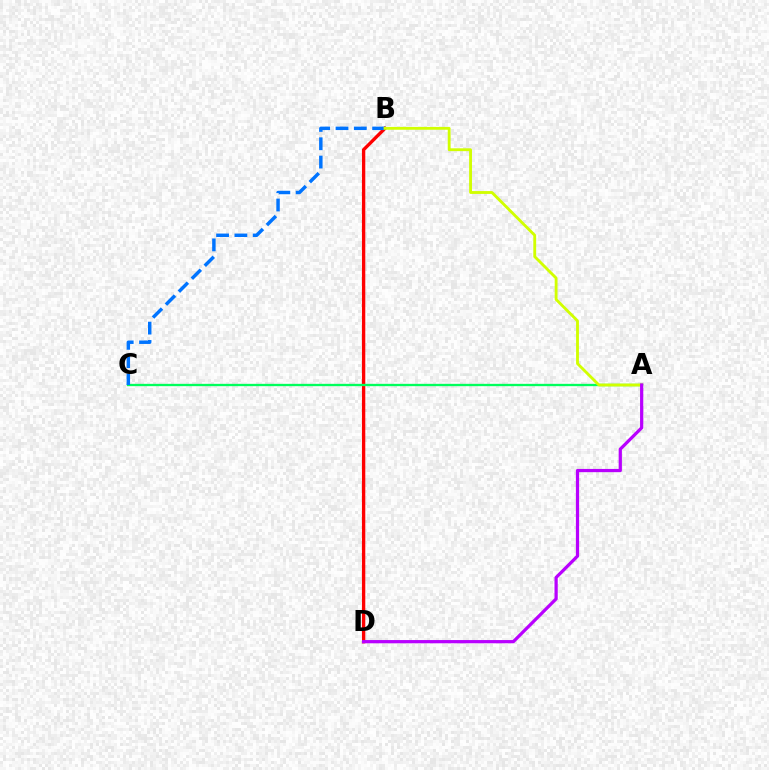{('B', 'D'): [{'color': '#ff0000', 'line_style': 'solid', 'thickness': 2.4}], ('A', 'C'): [{'color': '#00ff5c', 'line_style': 'solid', 'thickness': 1.68}], ('B', 'C'): [{'color': '#0074ff', 'line_style': 'dashed', 'thickness': 2.49}], ('A', 'B'): [{'color': '#d1ff00', 'line_style': 'solid', 'thickness': 2.05}], ('A', 'D'): [{'color': '#b900ff', 'line_style': 'solid', 'thickness': 2.32}]}